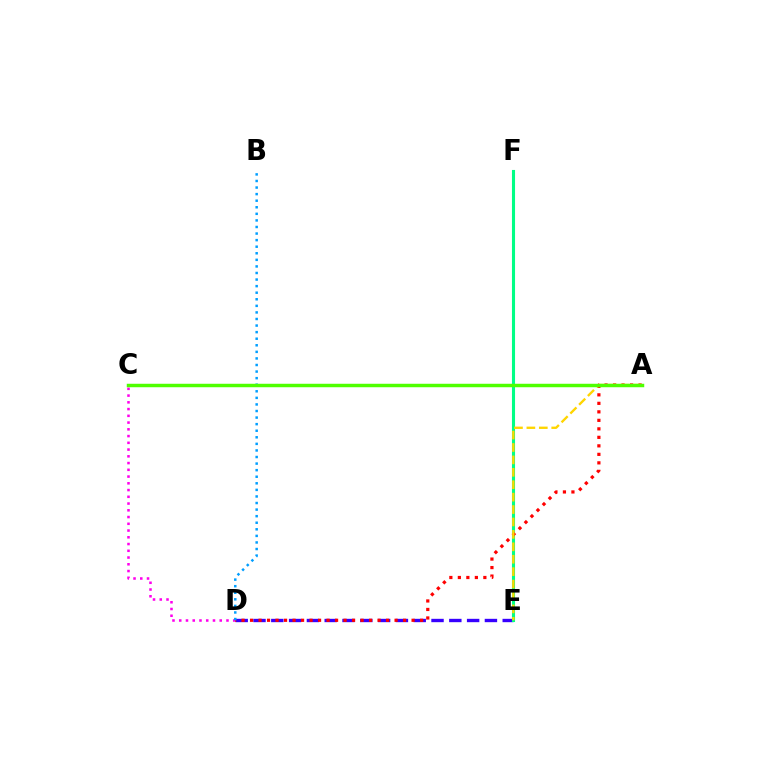{('D', 'E'): [{'color': '#3700ff', 'line_style': 'dashed', 'thickness': 2.42}], ('E', 'F'): [{'color': '#00ff86', 'line_style': 'solid', 'thickness': 2.23}], ('C', 'D'): [{'color': '#ff00ed', 'line_style': 'dotted', 'thickness': 1.83}], ('A', 'D'): [{'color': '#ff0000', 'line_style': 'dotted', 'thickness': 2.31}], ('B', 'D'): [{'color': '#009eff', 'line_style': 'dotted', 'thickness': 1.79}], ('A', 'E'): [{'color': '#ffd500', 'line_style': 'dashed', 'thickness': 1.69}], ('A', 'C'): [{'color': '#4fff00', 'line_style': 'solid', 'thickness': 2.5}]}